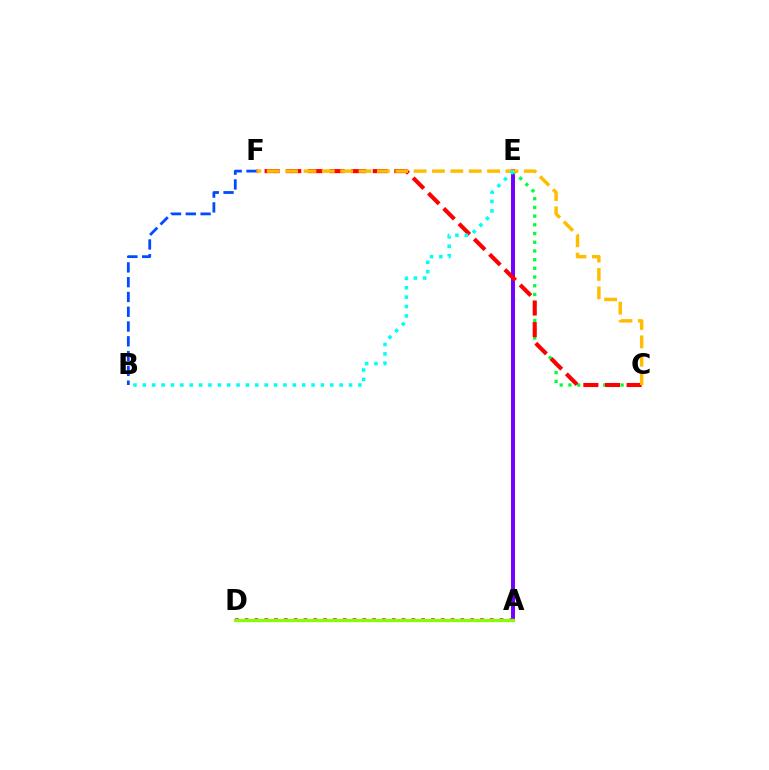{('A', 'E'): [{'color': '#7200ff', 'line_style': 'solid', 'thickness': 2.84}], ('B', 'F'): [{'color': '#004bff', 'line_style': 'dashed', 'thickness': 2.01}], ('A', 'D'): [{'color': '#ff00cf', 'line_style': 'dotted', 'thickness': 2.66}, {'color': '#84ff00', 'line_style': 'solid', 'thickness': 2.38}], ('C', 'E'): [{'color': '#00ff39', 'line_style': 'dotted', 'thickness': 2.37}], ('C', 'F'): [{'color': '#ff0000', 'line_style': 'dashed', 'thickness': 2.94}, {'color': '#ffbd00', 'line_style': 'dashed', 'thickness': 2.49}], ('B', 'E'): [{'color': '#00fff6', 'line_style': 'dotted', 'thickness': 2.55}]}